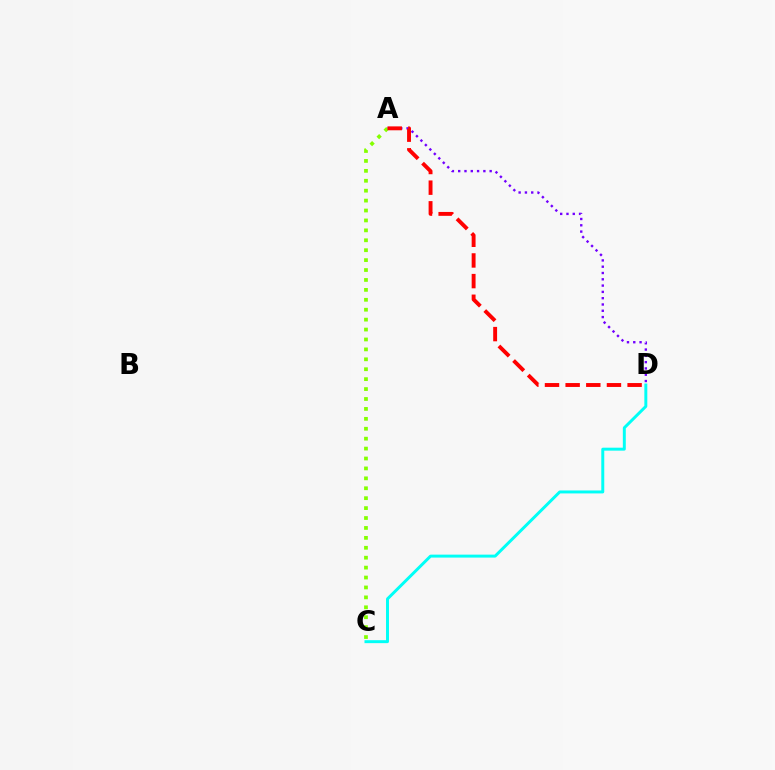{('A', 'D'): [{'color': '#7200ff', 'line_style': 'dotted', 'thickness': 1.71}, {'color': '#ff0000', 'line_style': 'dashed', 'thickness': 2.81}], ('C', 'D'): [{'color': '#00fff6', 'line_style': 'solid', 'thickness': 2.13}], ('A', 'C'): [{'color': '#84ff00', 'line_style': 'dotted', 'thickness': 2.7}]}